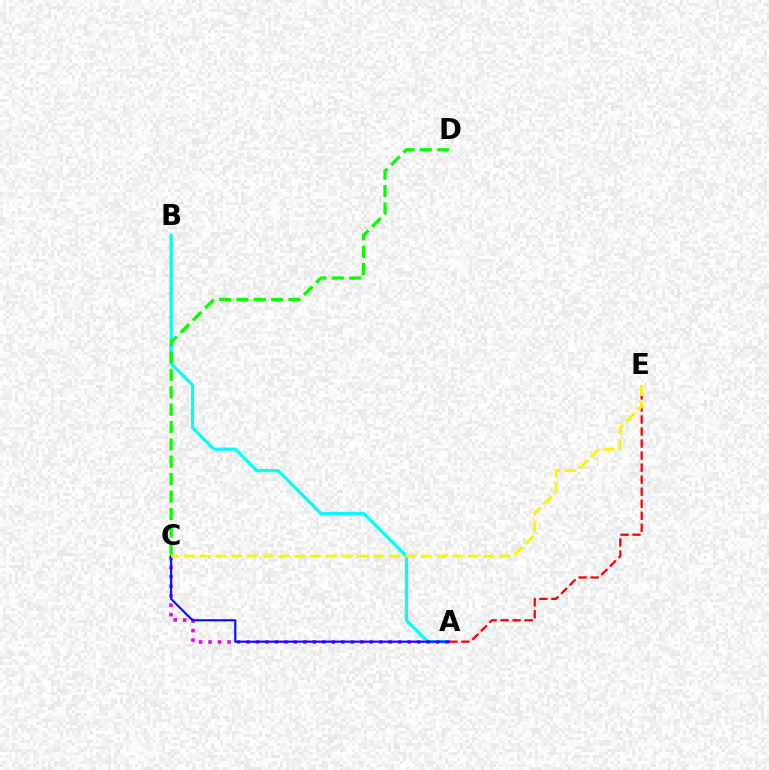{('A', 'B'): [{'color': '#00fff6', 'line_style': 'solid', 'thickness': 2.3}], ('A', 'C'): [{'color': '#ee00ff', 'line_style': 'dotted', 'thickness': 2.58}, {'color': '#0010ff', 'line_style': 'solid', 'thickness': 1.54}], ('C', 'D'): [{'color': '#08ff00', 'line_style': 'dashed', 'thickness': 2.36}], ('A', 'E'): [{'color': '#ff0000', 'line_style': 'dashed', 'thickness': 1.63}], ('C', 'E'): [{'color': '#fcf500', 'line_style': 'dashed', 'thickness': 2.14}]}